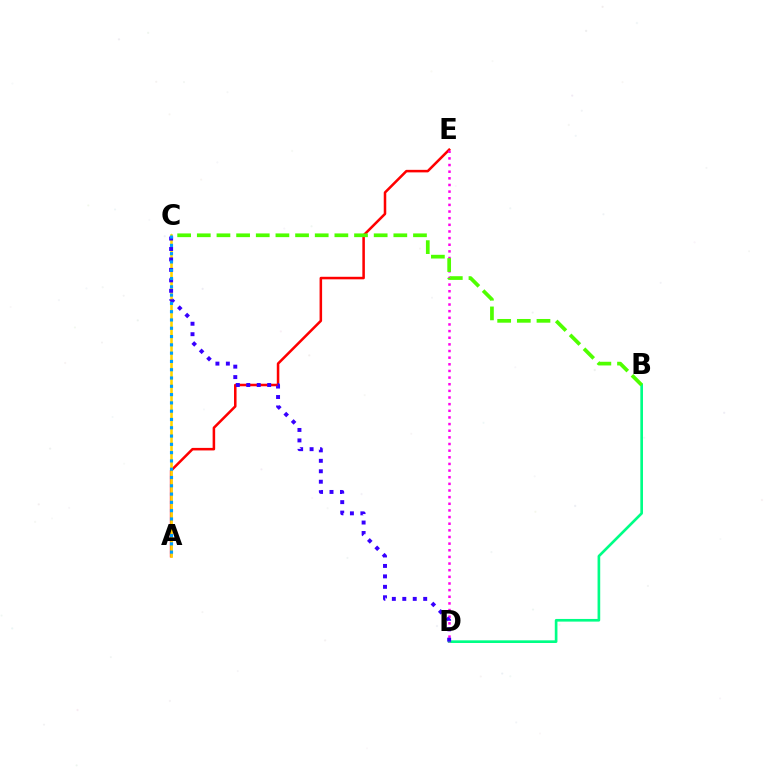{('A', 'E'): [{'color': '#ff0000', 'line_style': 'solid', 'thickness': 1.82}], ('B', 'D'): [{'color': '#00ff86', 'line_style': 'solid', 'thickness': 1.91}], ('A', 'C'): [{'color': '#ffd500', 'line_style': 'solid', 'thickness': 1.87}, {'color': '#009eff', 'line_style': 'dotted', 'thickness': 2.25}], ('D', 'E'): [{'color': '#ff00ed', 'line_style': 'dotted', 'thickness': 1.8}], ('C', 'D'): [{'color': '#3700ff', 'line_style': 'dotted', 'thickness': 2.84}], ('B', 'C'): [{'color': '#4fff00', 'line_style': 'dashed', 'thickness': 2.67}]}